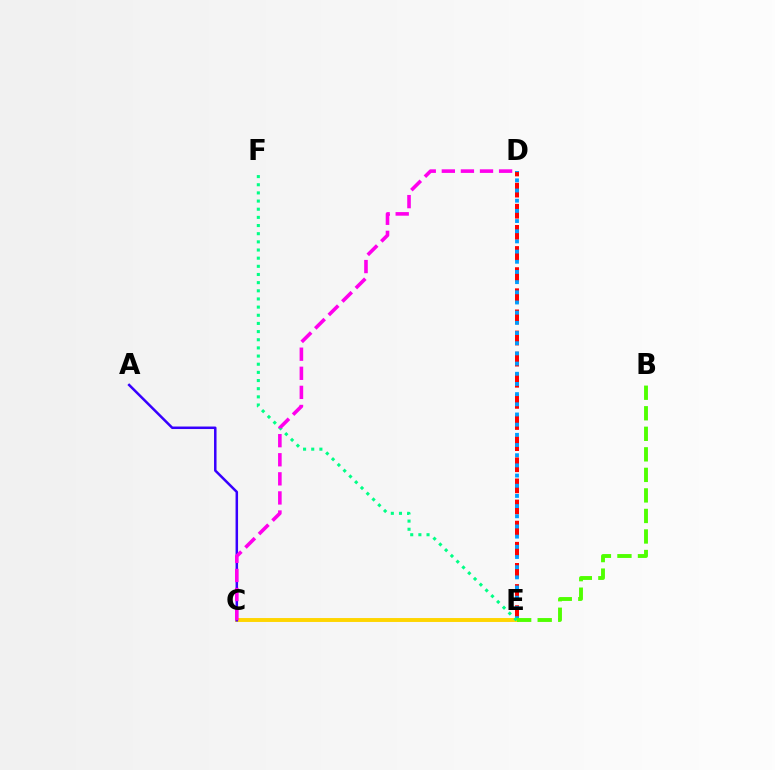{('C', 'E'): [{'color': '#ffd500', 'line_style': 'solid', 'thickness': 2.82}], ('A', 'C'): [{'color': '#3700ff', 'line_style': 'solid', 'thickness': 1.8}], ('D', 'E'): [{'color': '#ff0000', 'line_style': 'dashed', 'thickness': 2.87}, {'color': '#009eff', 'line_style': 'dotted', 'thickness': 2.77}], ('E', 'F'): [{'color': '#00ff86', 'line_style': 'dotted', 'thickness': 2.22}], ('B', 'E'): [{'color': '#4fff00', 'line_style': 'dashed', 'thickness': 2.79}], ('C', 'D'): [{'color': '#ff00ed', 'line_style': 'dashed', 'thickness': 2.59}]}